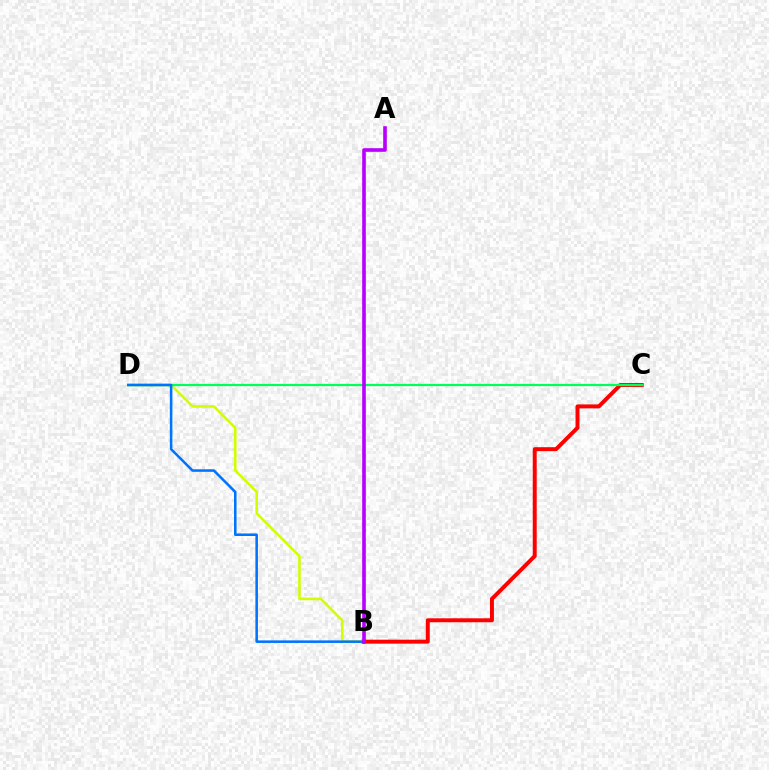{('B', 'C'): [{'color': '#ff0000', 'line_style': 'solid', 'thickness': 2.85}], ('B', 'D'): [{'color': '#d1ff00', 'line_style': 'solid', 'thickness': 1.86}, {'color': '#0074ff', 'line_style': 'solid', 'thickness': 1.84}], ('C', 'D'): [{'color': '#00ff5c', 'line_style': 'solid', 'thickness': 1.6}], ('A', 'B'): [{'color': '#b900ff', 'line_style': 'solid', 'thickness': 2.61}]}